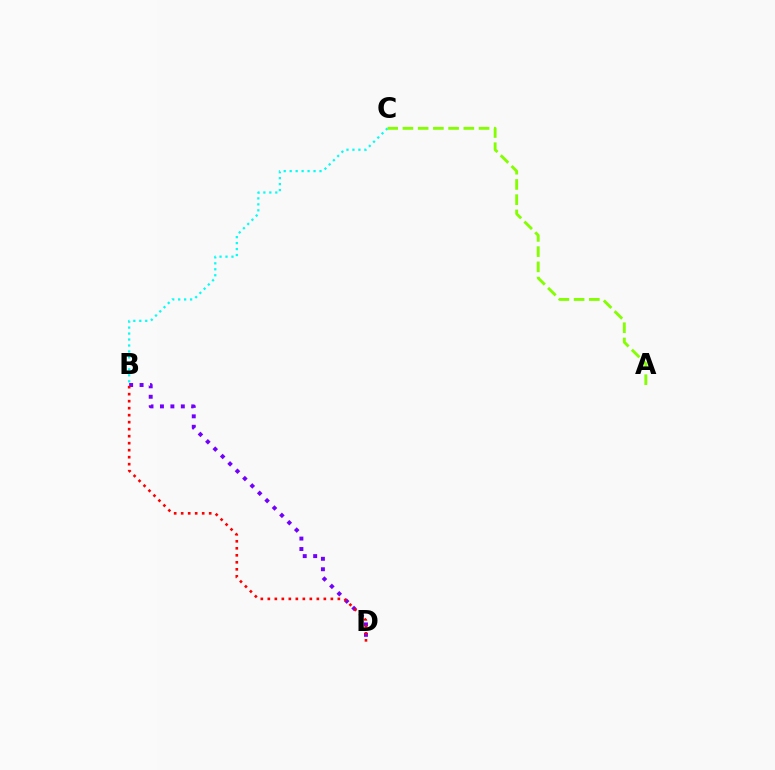{('B', 'C'): [{'color': '#00fff6', 'line_style': 'dotted', 'thickness': 1.62}], ('B', 'D'): [{'color': '#7200ff', 'line_style': 'dotted', 'thickness': 2.84}, {'color': '#ff0000', 'line_style': 'dotted', 'thickness': 1.9}], ('A', 'C'): [{'color': '#84ff00', 'line_style': 'dashed', 'thickness': 2.07}]}